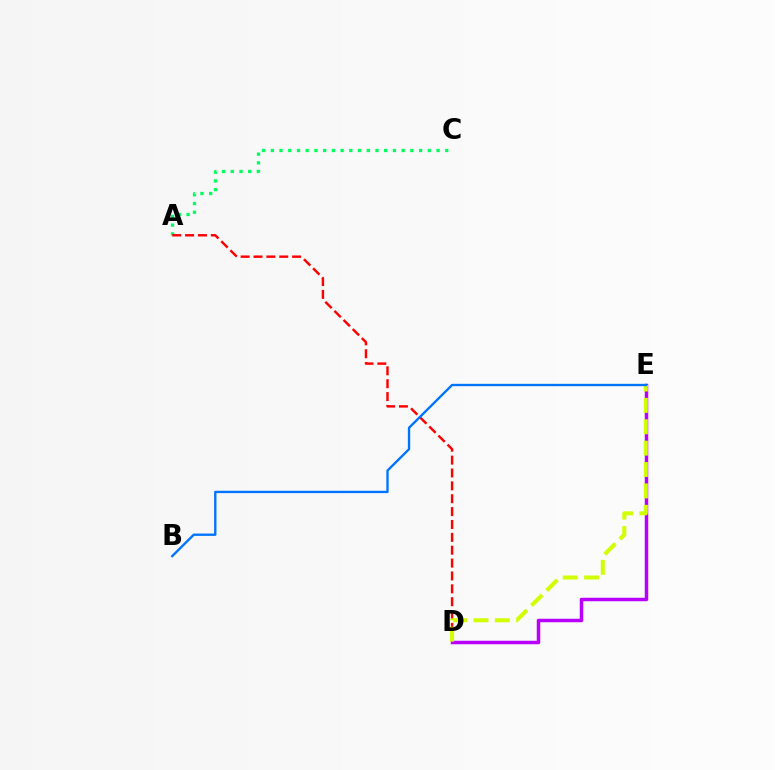{('A', 'C'): [{'color': '#00ff5c', 'line_style': 'dotted', 'thickness': 2.37}], ('A', 'D'): [{'color': '#ff0000', 'line_style': 'dashed', 'thickness': 1.75}], ('D', 'E'): [{'color': '#b900ff', 'line_style': 'solid', 'thickness': 2.51}, {'color': '#d1ff00', 'line_style': 'dashed', 'thickness': 2.9}], ('B', 'E'): [{'color': '#0074ff', 'line_style': 'solid', 'thickness': 1.69}]}